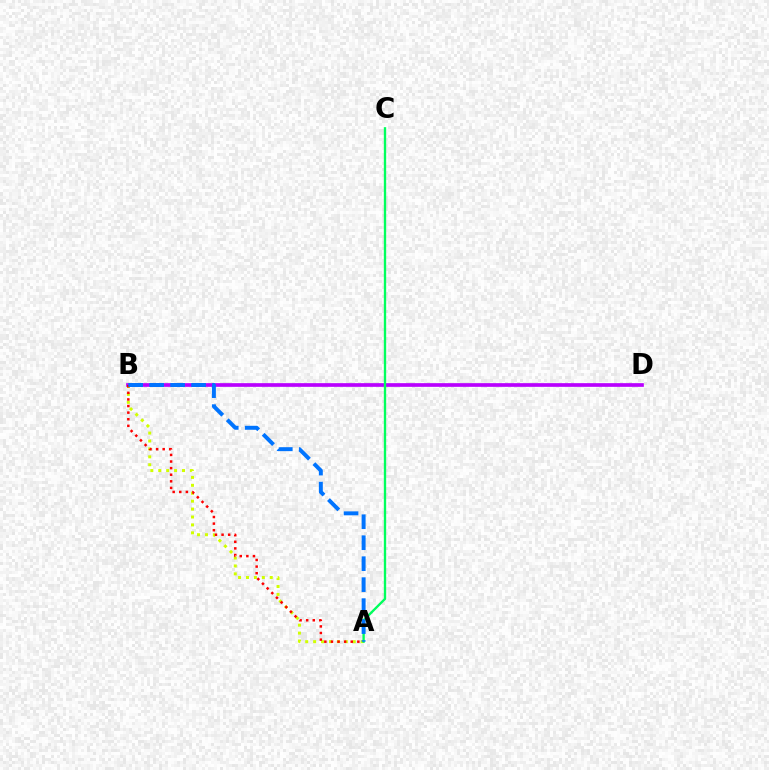{('A', 'B'): [{'color': '#d1ff00', 'line_style': 'dotted', 'thickness': 2.15}, {'color': '#ff0000', 'line_style': 'dotted', 'thickness': 1.79}, {'color': '#0074ff', 'line_style': 'dashed', 'thickness': 2.85}], ('B', 'D'): [{'color': '#b900ff', 'line_style': 'solid', 'thickness': 2.65}], ('A', 'C'): [{'color': '#00ff5c', 'line_style': 'solid', 'thickness': 1.69}]}